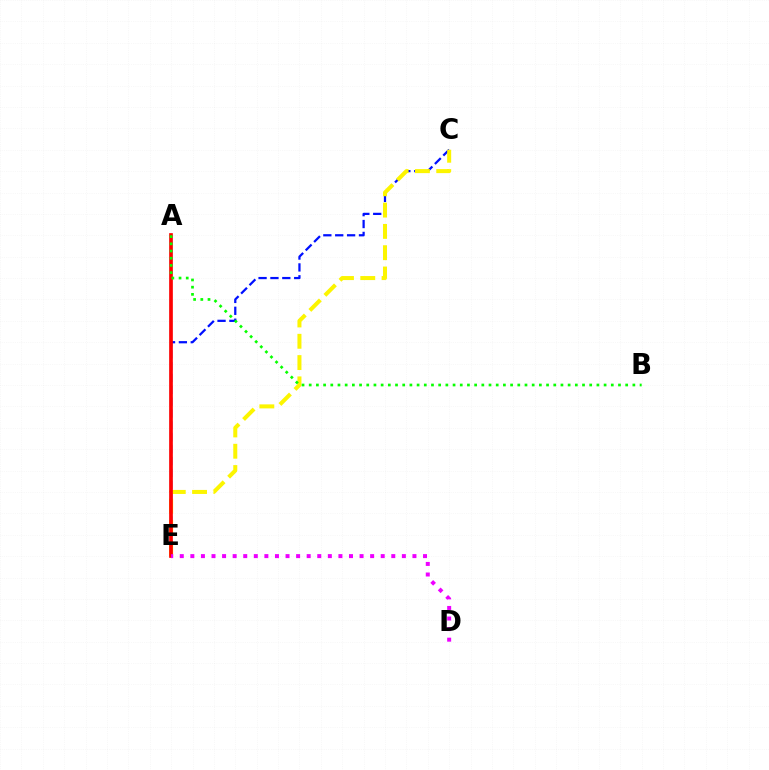{('A', 'E'): [{'color': '#00fff6', 'line_style': 'dashed', 'thickness': 1.57}, {'color': '#ff0000', 'line_style': 'solid', 'thickness': 2.65}], ('C', 'E'): [{'color': '#0010ff', 'line_style': 'dashed', 'thickness': 1.61}, {'color': '#fcf500', 'line_style': 'dashed', 'thickness': 2.89}], ('D', 'E'): [{'color': '#ee00ff', 'line_style': 'dotted', 'thickness': 2.87}], ('A', 'B'): [{'color': '#08ff00', 'line_style': 'dotted', 'thickness': 1.95}]}